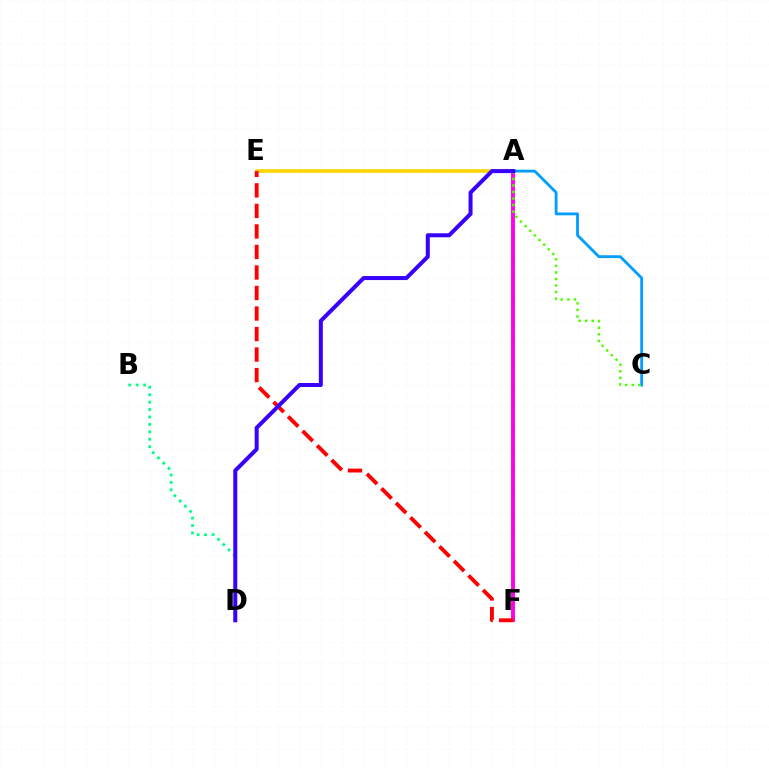{('A', 'F'): [{'color': '#ff00ed', 'line_style': 'solid', 'thickness': 2.81}], ('A', 'E'): [{'color': '#ffd500', 'line_style': 'solid', 'thickness': 2.63}], ('B', 'D'): [{'color': '#00ff86', 'line_style': 'dotted', 'thickness': 2.02}], ('A', 'C'): [{'color': '#009eff', 'line_style': 'solid', 'thickness': 2.03}, {'color': '#4fff00', 'line_style': 'dotted', 'thickness': 1.78}], ('E', 'F'): [{'color': '#ff0000', 'line_style': 'dashed', 'thickness': 2.79}], ('A', 'D'): [{'color': '#3700ff', 'line_style': 'solid', 'thickness': 2.88}]}